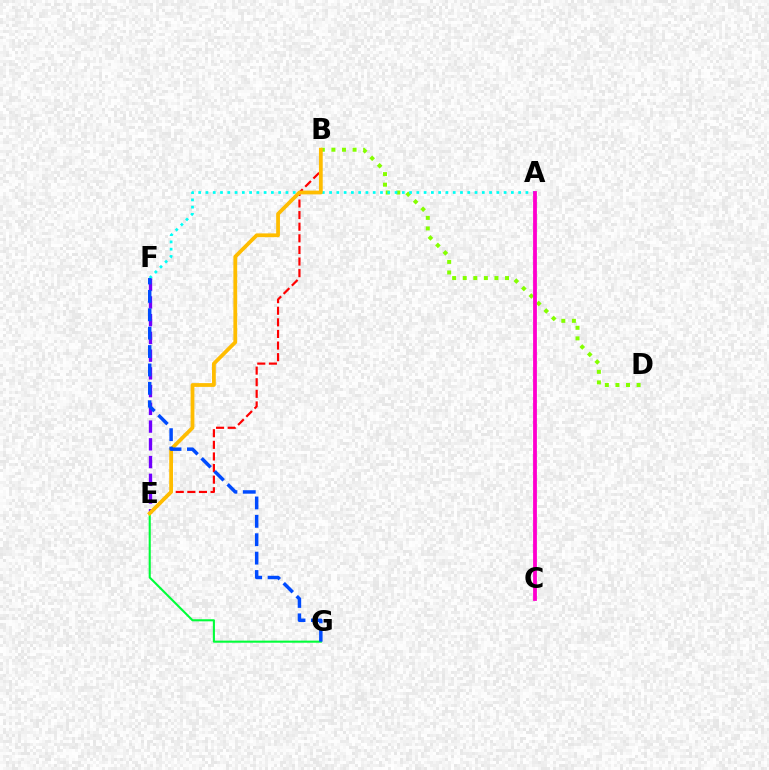{('B', 'E'): [{'color': '#ff0000', 'line_style': 'dashed', 'thickness': 1.58}, {'color': '#ffbd00', 'line_style': 'solid', 'thickness': 2.72}], ('E', 'G'): [{'color': '#00ff39', 'line_style': 'solid', 'thickness': 1.51}], ('E', 'F'): [{'color': '#7200ff', 'line_style': 'dashed', 'thickness': 2.41}], ('B', 'D'): [{'color': '#84ff00', 'line_style': 'dotted', 'thickness': 2.87}], ('A', 'F'): [{'color': '#00fff6', 'line_style': 'dotted', 'thickness': 1.98}], ('A', 'C'): [{'color': '#ff00cf', 'line_style': 'solid', 'thickness': 2.74}], ('F', 'G'): [{'color': '#004bff', 'line_style': 'dashed', 'thickness': 2.5}]}